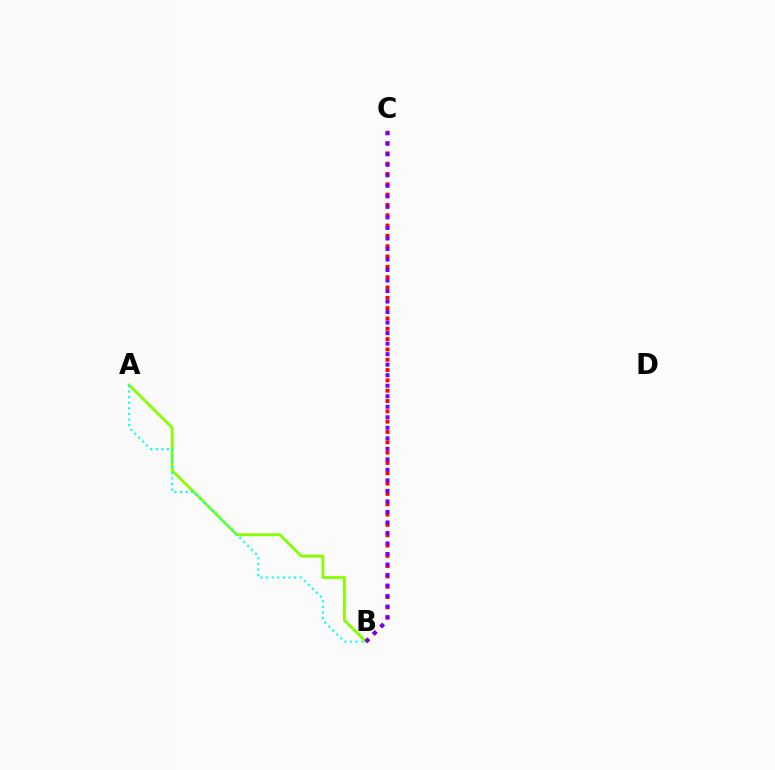{('A', 'B'): [{'color': '#84ff00', 'line_style': 'solid', 'thickness': 2.03}, {'color': '#00fff6', 'line_style': 'dotted', 'thickness': 1.52}], ('B', 'C'): [{'color': '#ff0000', 'line_style': 'dotted', 'thickness': 2.8}, {'color': '#7200ff', 'line_style': 'dotted', 'thickness': 2.86}]}